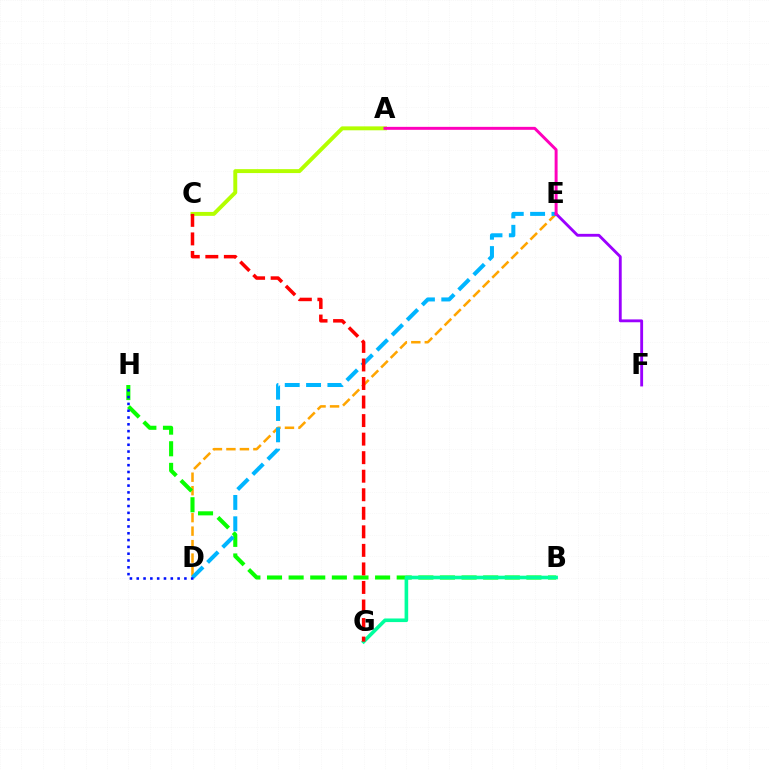{('D', 'E'): [{'color': '#ffa500', 'line_style': 'dashed', 'thickness': 1.83}, {'color': '#00b5ff', 'line_style': 'dashed', 'thickness': 2.9}], ('B', 'H'): [{'color': '#08ff00', 'line_style': 'dashed', 'thickness': 2.94}], ('A', 'C'): [{'color': '#b3ff00', 'line_style': 'solid', 'thickness': 2.82}], ('B', 'G'): [{'color': '#00ff9d', 'line_style': 'solid', 'thickness': 2.6}], ('D', 'H'): [{'color': '#0010ff', 'line_style': 'dotted', 'thickness': 1.85}], ('E', 'F'): [{'color': '#9b00ff', 'line_style': 'solid', 'thickness': 2.05}], ('C', 'G'): [{'color': '#ff0000', 'line_style': 'dashed', 'thickness': 2.52}], ('A', 'E'): [{'color': '#ff00bd', 'line_style': 'solid', 'thickness': 2.13}]}